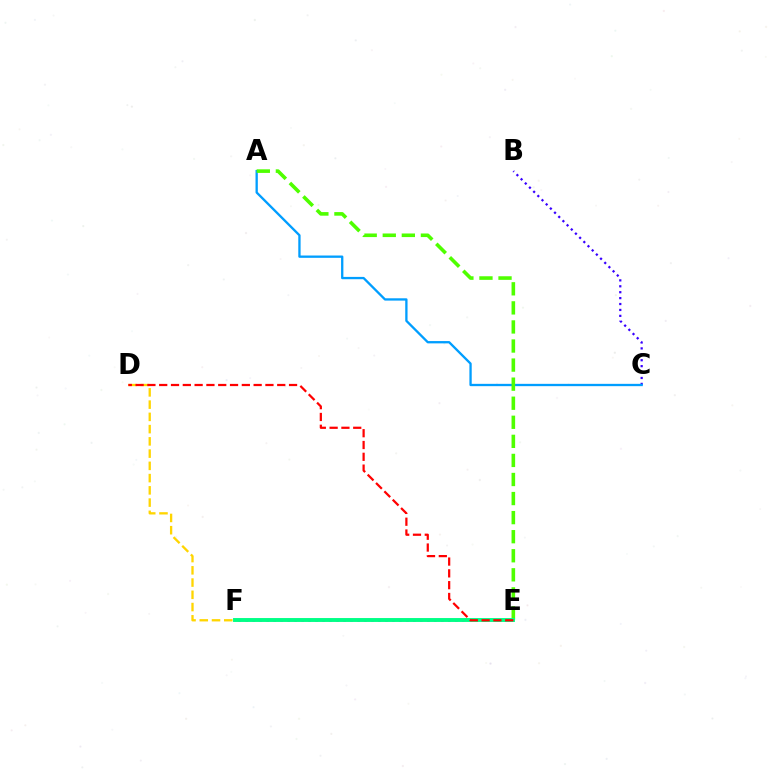{('E', 'F'): [{'color': '#ff00ed', 'line_style': 'dotted', 'thickness': 1.9}, {'color': '#00ff86', 'line_style': 'solid', 'thickness': 2.81}], ('B', 'C'): [{'color': '#3700ff', 'line_style': 'dotted', 'thickness': 1.61}], ('D', 'F'): [{'color': '#ffd500', 'line_style': 'dashed', 'thickness': 1.66}], ('A', 'C'): [{'color': '#009eff', 'line_style': 'solid', 'thickness': 1.66}], ('A', 'E'): [{'color': '#4fff00', 'line_style': 'dashed', 'thickness': 2.59}], ('D', 'E'): [{'color': '#ff0000', 'line_style': 'dashed', 'thickness': 1.6}]}